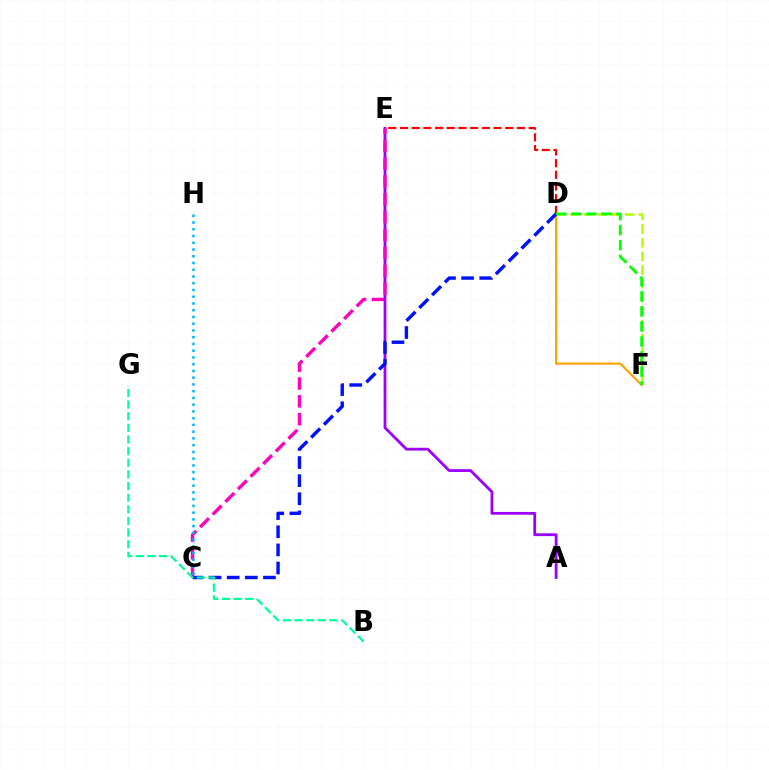{('A', 'E'): [{'color': '#9b00ff', 'line_style': 'solid', 'thickness': 2.01}], ('D', 'F'): [{'color': '#ffa500', 'line_style': 'solid', 'thickness': 1.58}, {'color': '#b3ff00', 'line_style': 'dashed', 'thickness': 1.86}, {'color': '#08ff00', 'line_style': 'dashed', 'thickness': 2.04}], ('D', 'E'): [{'color': '#ff0000', 'line_style': 'dashed', 'thickness': 1.59}], ('C', 'E'): [{'color': '#ff00bd', 'line_style': 'dashed', 'thickness': 2.43}], ('C', 'D'): [{'color': '#0010ff', 'line_style': 'dashed', 'thickness': 2.46}], ('B', 'G'): [{'color': '#00ff9d', 'line_style': 'dashed', 'thickness': 1.58}], ('C', 'H'): [{'color': '#00b5ff', 'line_style': 'dotted', 'thickness': 1.83}]}